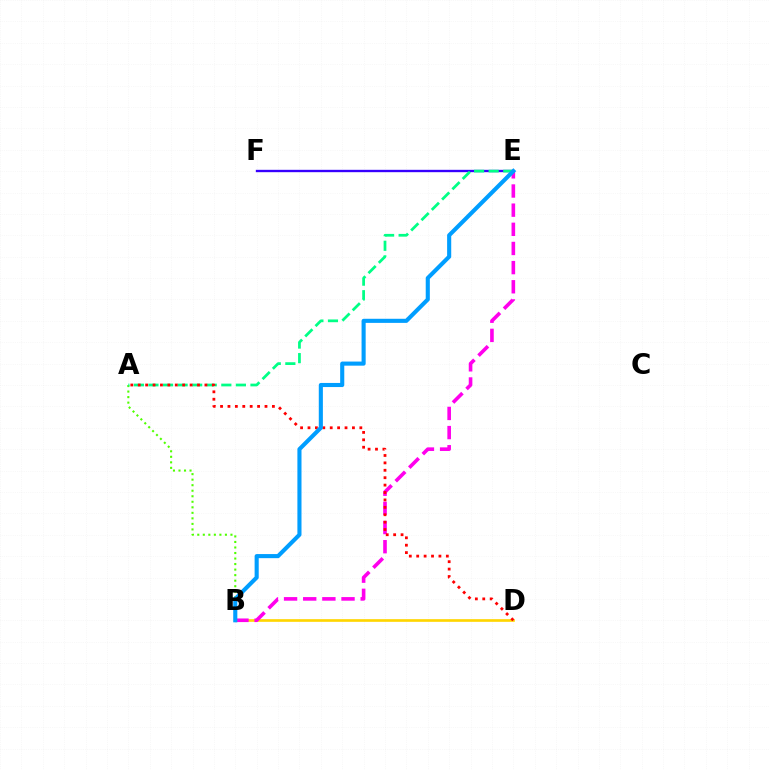{('B', 'D'): [{'color': '#ffd500', 'line_style': 'solid', 'thickness': 1.92}], ('A', 'B'): [{'color': '#4fff00', 'line_style': 'dotted', 'thickness': 1.5}], ('B', 'E'): [{'color': '#ff00ed', 'line_style': 'dashed', 'thickness': 2.6}, {'color': '#009eff', 'line_style': 'solid', 'thickness': 2.95}], ('E', 'F'): [{'color': '#3700ff', 'line_style': 'solid', 'thickness': 1.7}], ('A', 'E'): [{'color': '#00ff86', 'line_style': 'dashed', 'thickness': 1.98}], ('A', 'D'): [{'color': '#ff0000', 'line_style': 'dotted', 'thickness': 2.01}]}